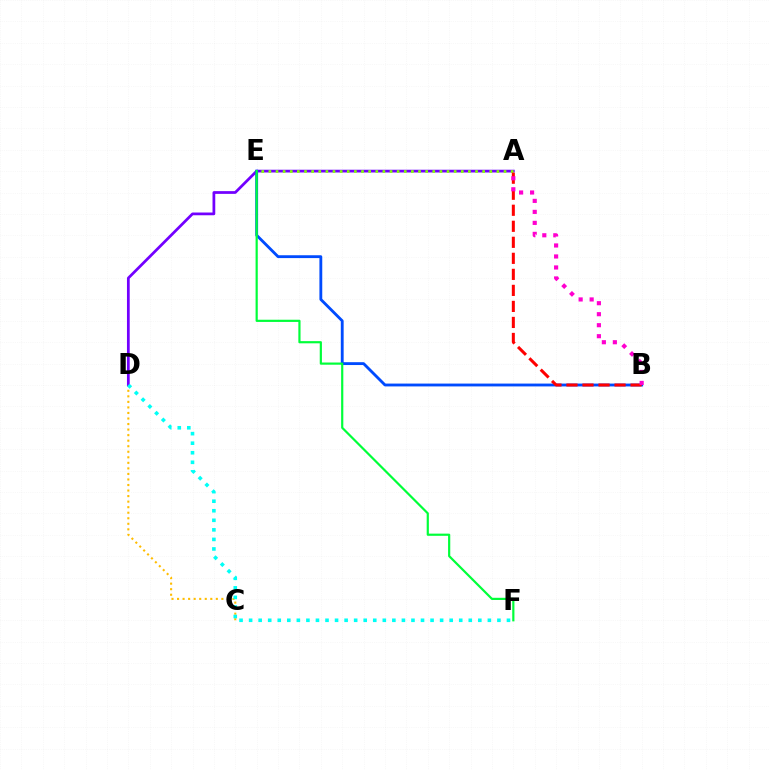{('C', 'D'): [{'color': '#ffbd00', 'line_style': 'dotted', 'thickness': 1.51}], ('A', 'D'): [{'color': '#7200ff', 'line_style': 'solid', 'thickness': 1.98}], ('B', 'E'): [{'color': '#004bff', 'line_style': 'solid', 'thickness': 2.05}], ('E', 'F'): [{'color': '#00ff39', 'line_style': 'solid', 'thickness': 1.58}], ('A', 'E'): [{'color': '#84ff00', 'line_style': 'dotted', 'thickness': 1.94}], ('D', 'F'): [{'color': '#00fff6', 'line_style': 'dotted', 'thickness': 2.59}], ('A', 'B'): [{'color': '#ff0000', 'line_style': 'dashed', 'thickness': 2.18}, {'color': '#ff00cf', 'line_style': 'dotted', 'thickness': 2.99}]}